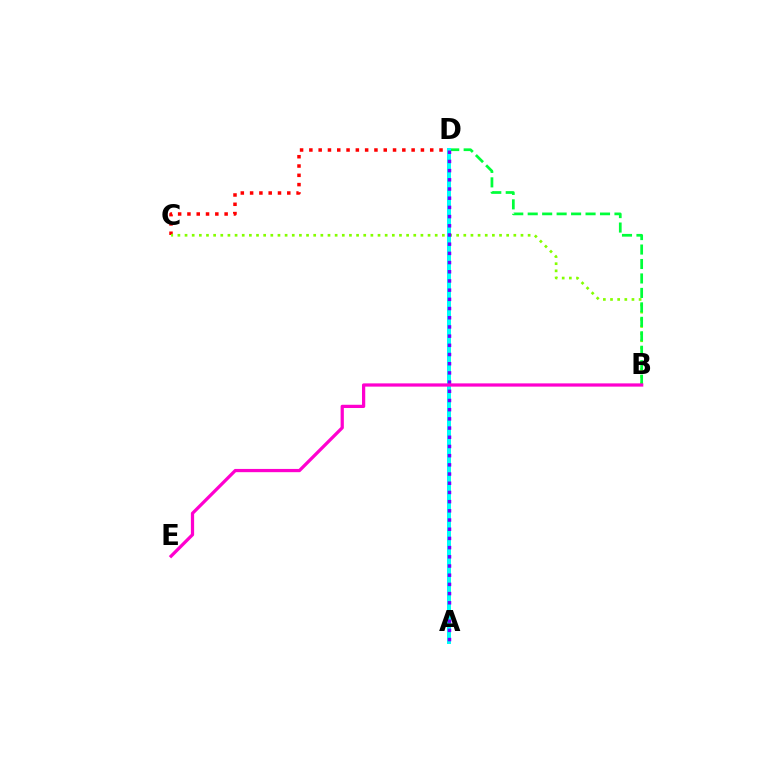{('C', 'D'): [{'color': '#ff0000', 'line_style': 'dotted', 'thickness': 2.53}], ('A', 'D'): [{'color': '#004bff', 'line_style': 'solid', 'thickness': 2.68}, {'color': '#ffbd00', 'line_style': 'solid', 'thickness': 1.89}, {'color': '#00fff6', 'line_style': 'solid', 'thickness': 2.84}, {'color': '#7200ff', 'line_style': 'dotted', 'thickness': 2.5}], ('B', 'C'): [{'color': '#84ff00', 'line_style': 'dotted', 'thickness': 1.94}], ('B', 'D'): [{'color': '#00ff39', 'line_style': 'dashed', 'thickness': 1.96}], ('B', 'E'): [{'color': '#ff00cf', 'line_style': 'solid', 'thickness': 2.34}]}